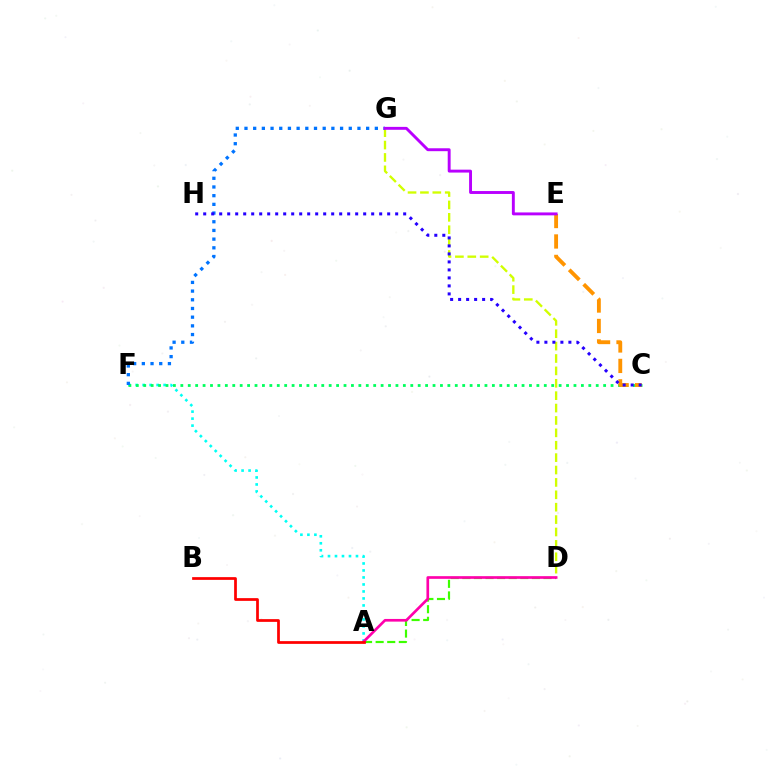{('A', 'D'): [{'color': '#3dff00', 'line_style': 'dashed', 'thickness': 1.57}, {'color': '#ff00ac', 'line_style': 'solid', 'thickness': 1.93}], ('A', 'F'): [{'color': '#00fff6', 'line_style': 'dotted', 'thickness': 1.9}], ('C', 'F'): [{'color': '#00ff5c', 'line_style': 'dotted', 'thickness': 2.02}], ('D', 'G'): [{'color': '#d1ff00', 'line_style': 'dashed', 'thickness': 1.68}], ('C', 'E'): [{'color': '#ff9400', 'line_style': 'dashed', 'thickness': 2.78}], ('F', 'G'): [{'color': '#0074ff', 'line_style': 'dotted', 'thickness': 2.36}], ('E', 'G'): [{'color': '#b900ff', 'line_style': 'solid', 'thickness': 2.09}], ('C', 'H'): [{'color': '#2500ff', 'line_style': 'dotted', 'thickness': 2.17}], ('A', 'B'): [{'color': '#ff0000', 'line_style': 'solid', 'thickness': 1.97}]}